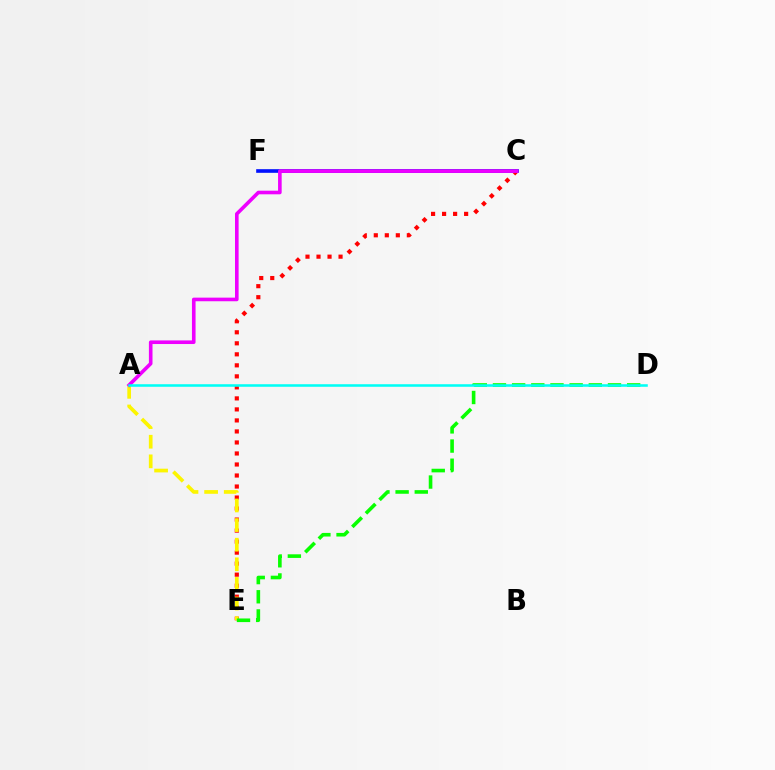{('C', 'E'): [{'color': '#ff0000', 'line_style': 'dotted', 'thickness': 2.99}], ('C', 'F'): [{'color': '#0010ff', 'line_style': 'solid', 'thickness': 2.61}], ('A', 'E'): [{'color': '#fcf500', 'line_style': 'dashed', 'thickness': 2.66}], ('D', 'E'): [{'color': '#08ff00', 'line_style': 'dashed', 'thickness': 2.6}], ('A', 'C'): [{'color': '#ee00ff', 'line_style': 'solid', 'thickness': 2.6}], ('A', 'D'): [{'color': '#00fff6', 'line_style': 'solid', 'thickness': 1.84}]}